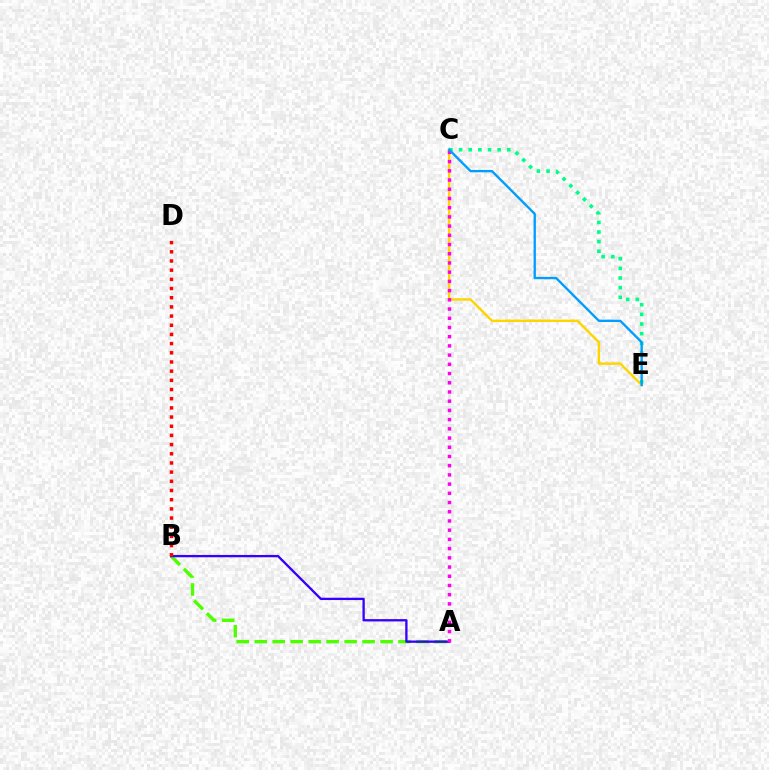{('A', 'B'): [{'color': '#4fff00', 'line_style': 'dashed', 'thickness': 2.44}, {'color': '#3700ff', 'line_style': 'solid', 'thickness': 1.67}], ('C', 'E'): [{'color': '#ffd500', 'line_style': 'solid', 'thickness': 1.74}, {'color': '#00ff86', 'line_style': 'dotted', 'thickness': 2.62}, {'color': '#009eff', 'line_style': 'solid', 'thickness': 1.69}], ('A', 'C'): [{'color': '#ff00ed', 'line_style': 'dotted', 'thickness': 2.5}], ('B', 'D'): [{'color': '#ff0000', 'line_style': 'dotted', 'thickness': 2.49}]}